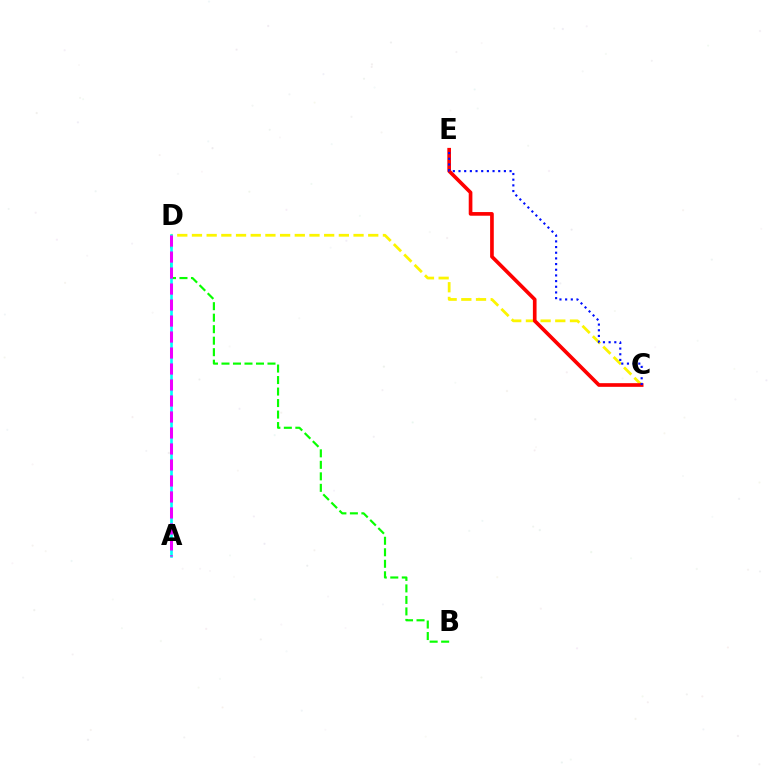{('C', 'D'): [{'color': '#fcf500', 'line_style': 'dashed', 'thickness': 2.0}], ('B', 'D'): [{'color': '#08ff00', 'line_style': 'dashed', 'thickness': 1.56}], ('A', 'D'): [{'color': '#00fff6', 'line_style': 'solid', 'thickness': 1.89}, {'color': '#ee00ff', 'line_style': 'dashed', 'thickness': 2.17}], ('C', 'E'): [{'color': '#ff0000', 'line_style': 'solid', 'thickness': 2.64}, {'color': '#0010ff', 'line_style': 'dotted', 'thickness': 1.54}]}